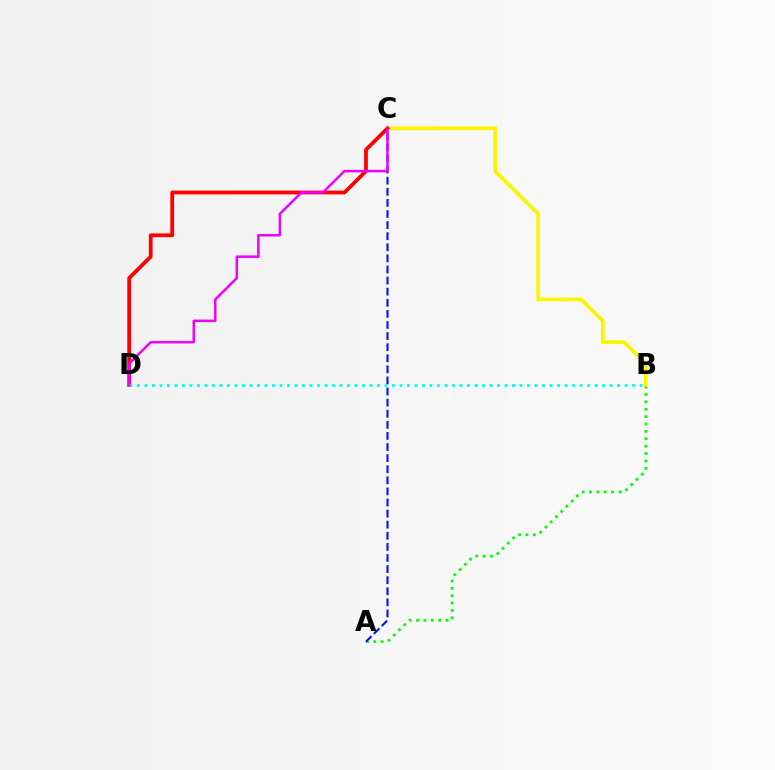{('A', 'B'): [{'color': '#08ff00', 'line_style': 'dotted', 'thickness': 2.01}], ('B', 'C'): [{'color': '#fcf500', 'line_style': 'solid', 'thickness': 2.68}], ('A', 'C'): [{'color': '#0010ff', 'line_style': 'dashed', 'thickness': 1.51}], ('C', 'D'): [{'color': '#ff0000', 'line_style': 'solid', 'thickness': 2.72}, {'color': '#ee00ff', 'line_style': 'solid', 'thickness': 1.78}], ('B', 'D'): [{'color': '#00fff6', 'line_style': 'dotted', 'thickness': 2.04}]}